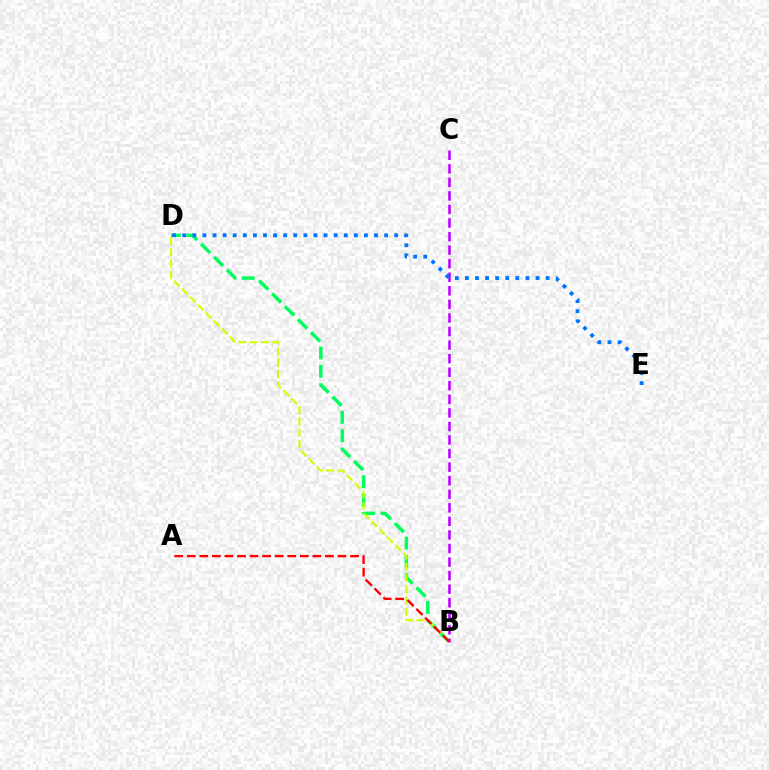{('B', 'D'): [{'color': '#00ff5c', 'line_style': 'dashed', 'thickness': 2.49}, {'color': '#d1ff00', 'line_style': 'dashed', 'thickness': 1.53}], ('B', 'C'): [{'color': '#b900ff', 'line_style': 'dashed', 'thickness': 1.84}], ('D', 'E'): [{'color': '#0074ff', 'line_style': 'dotted', 'thickness': 2.74}], ('A', 'B'): [{'color': '#ff0000', 'line_style': 'dashed', 'thickness': 1.71}]}